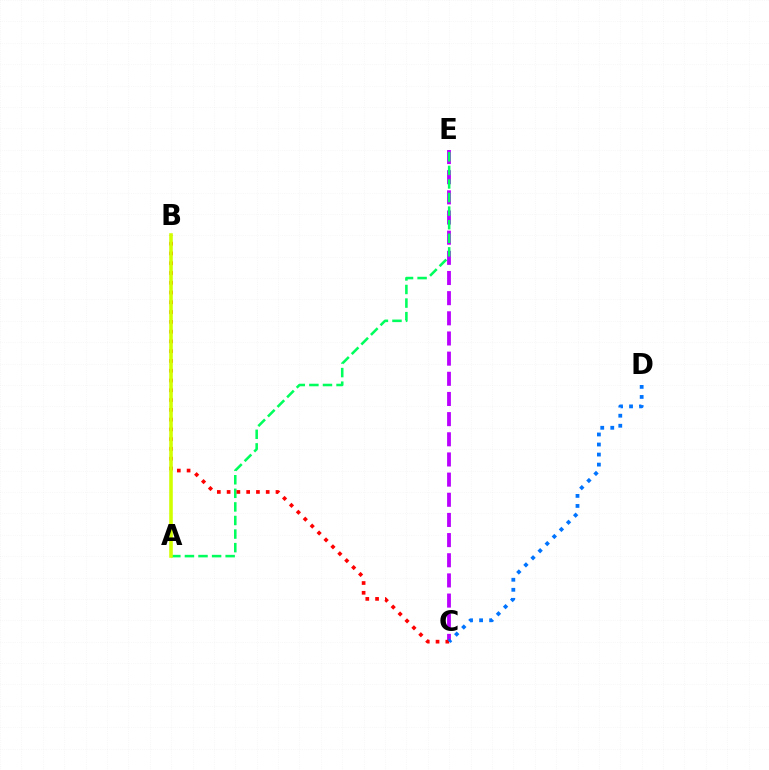{('C', 'E'): [{'color': '#b900ff', 'line_style': 'dashed', 'thickness': 2.74}], ('A', 'E'): [{'color': '#00ff5c', 'line_style': 'dashed', 'thickness': 1.84}], ('B', 'C'): [{'color': '#ff0000', 'line_style': 'dotted', 'thickness': 2.66}], ('A', 'B'): [{'color': '#d1ff00', 'line_style': 'solid', 'thickness': 2.57}], ('C', 'D'): [{'color': '#0074ff', 'line_style': 'dotted', 'thickness': 2.73}]}